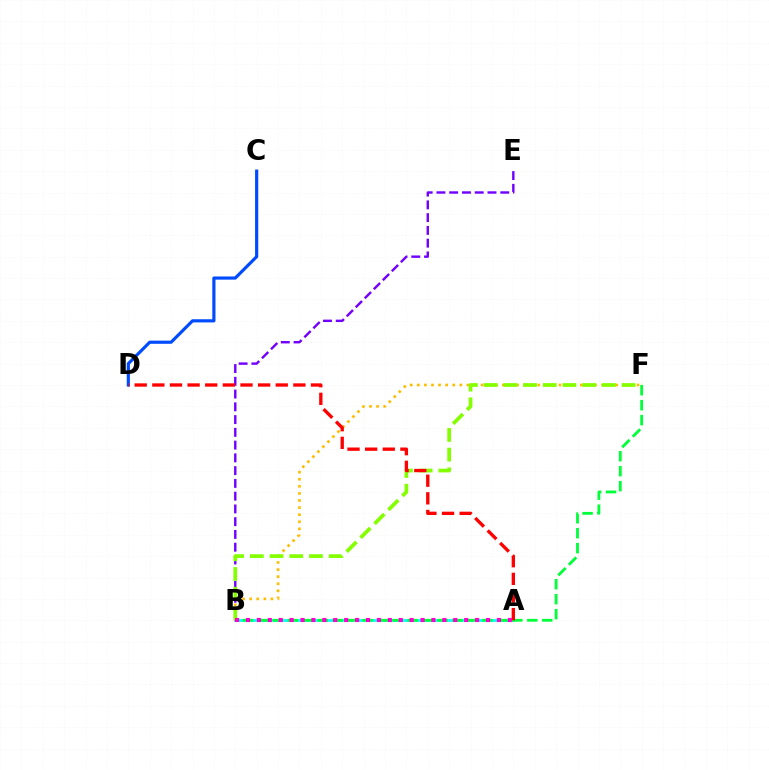{('C', 'D'): [{'color': '#004bff', 'line_style': 'solid', 'thickness': 2.28}], ('A', 'B'): [{'color': '#00fff6', 'line_style': 'solid', 'thickness': 1.96}, {'color': '#ff00cf', 'line_style': 'dotted', 'thickness': 2.96}], ('B', 'E'): [{'color': '#7200ff', 'line_style': 'dashed', 'thickness': 1.73}], ('B', 'F'): [{'color': '#ffbd00', 'line_style': 'dotted', 'thickness': 1.93}, {'color': '#84ff00', 'line_style': 'dashed', 'thickness': 2.68}, {'color': '#00ff39', 'line_style': 'dashed', 'thickness': 2.03}], ('A', 'D'): [{'color': '#ff0000', 'line_style': 'dashed', 'thickness': 2.39}]}